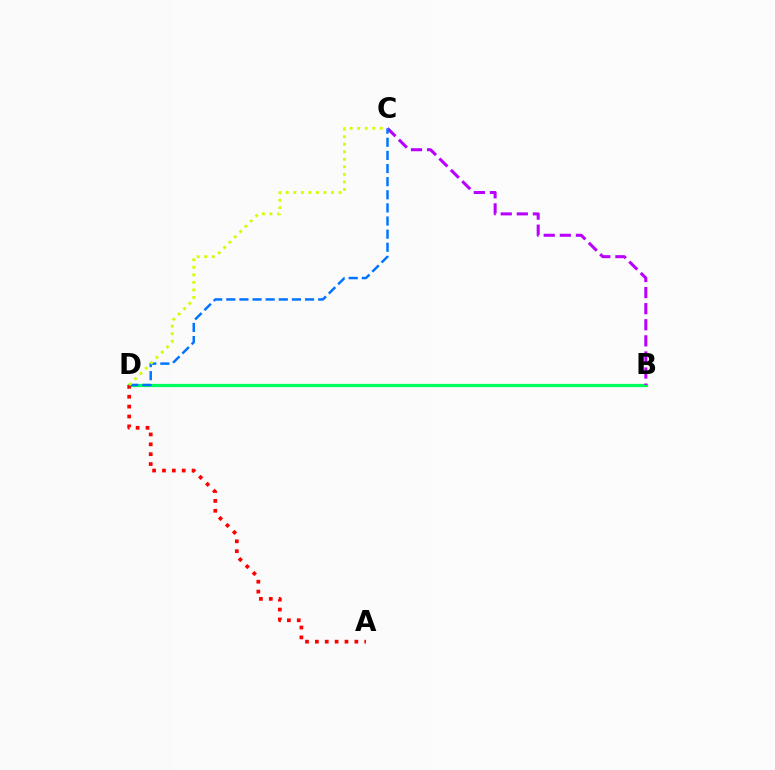{('B', 'D'): [{'color': '#00ff5c', 'line_style': 'solid', 'thickness': 2.32}], ('A', 'D'): [{'color': '#ff0000', 'line_style': 'dotted', 'thickness': 2.68}], ('B', 'C'): [{'color': '#b900ff', 'line_style': 'dashed', 'thickness': 2.19}], ('C', 'D'): [{'color': '#0074ff', 'line_style': 'dashed', 'thickness': 1.78}, {'color': '#d1ff00', 'line_style': 'dotted', 'thickness': 2.05}]}